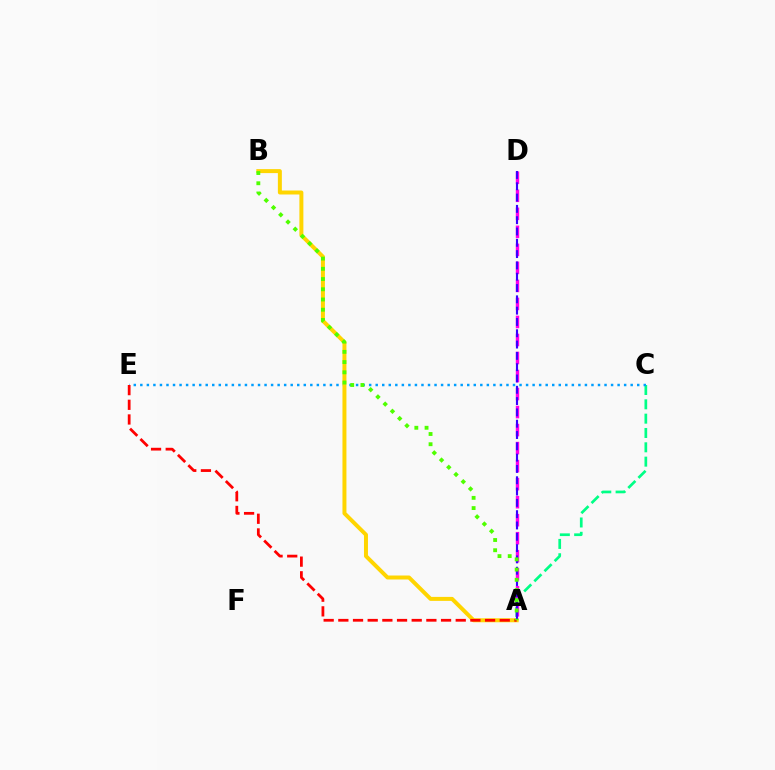{('A', 'C'): [{'color': '#00ff86', 'line_style': 'dashed', 'thickness': 1.95}], ('C', 'E'): [{'color': '#009eff', 'line_style': 'dotted', 'thickness': 1.78}], ('A', 'B'): [{'color': '#ffd500', 'line_style': 'solid', 'thickness': 2.86}, {'color': '#4fff00', 'line_style': 'dotted', 'thickness': 2.78}], ('A', 'E'): [{'color': '#ff0000', 'line_style': 'dashed', 'thickness': 1.99}], ('A', 'D'): [{'color': '#ff00ed', 'line_style': 'dashed', 'thickness': 2.45}, {'color': '#3700ff', 'line_style': 'dashed', 'thickness': 1.54}]}